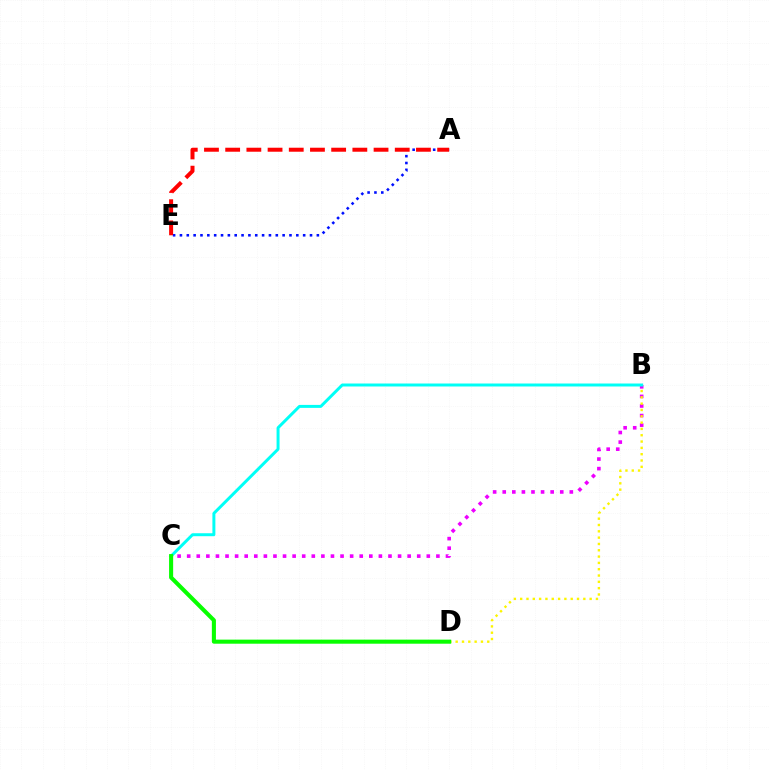{('A', 'E'): [{'color': '#0010ff', 'line_style': 'dotted', 'thickness': 1.86}, {'color': '#ff0000', 'line_style': 'dashed', 'thickness': 2.88}], ('B', 'C'): [{'color': '#ee00ff', 'line_style': 'dotted', 'thickness': 2.6}, {'color': '#00fff6', 'line_style': 'solid', 'thickness': 2.14}], ('B', 'D'): [{'color': '#fcf500', 'line_style': 'dotted', 'thickness': 1.72}], ('C', 'D'): [{'color': '#08ff00', 'line_style': 'solid', 'thickness': 2.93}]}